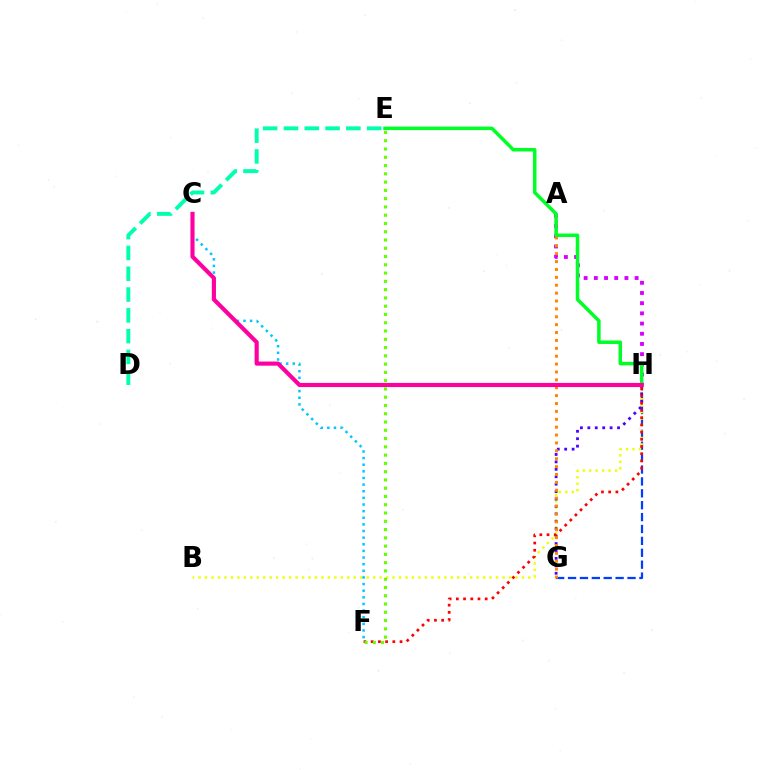{('G', 'H'): [{'color': '#003fff', 'line_style': 'dashed', 'thickness': 1.62}, {'color': '#4f00ff', 'line_style': 'dotted', 'thickness': 2.02}], ('B', 'H'): [{'color': '#eeff00', 'line_style': 'dotted', 'thickness': 1.76}], ('D', 'E'): [{'color': '#00ffaf', 'line_style': 'dashed', 'thickness': 2.83}], ('A', 'H'): [{'color': '#d600ff', 'line_style': 'dotted', 'thickness': 2.77}], ('C', 'F'): [{'color': '#00c7ff', 'line_style': 'dotted', 'thickness': 1.8}], ('A', 'G'): [{'color': '#ff8800', 'line_style': 'dotted', 'thickness': 2.14}], ('F', 'H'): [{'color': '#ff0000', 'line_style': 'dotted', 'thickness': 1.96}], ('E', 'H'): [{'color': '#00ff27', 'line_style': 'solid', 'thickness': 2.52}], ('C', 'H'): [{'color': '#ff00a0', 'line_style': 'solid', 'thickness': 2.97}], ('E', 'F'): [{'color': '#66ff00', 'line_style': 'dotted', 'thickness': 2.25}]}